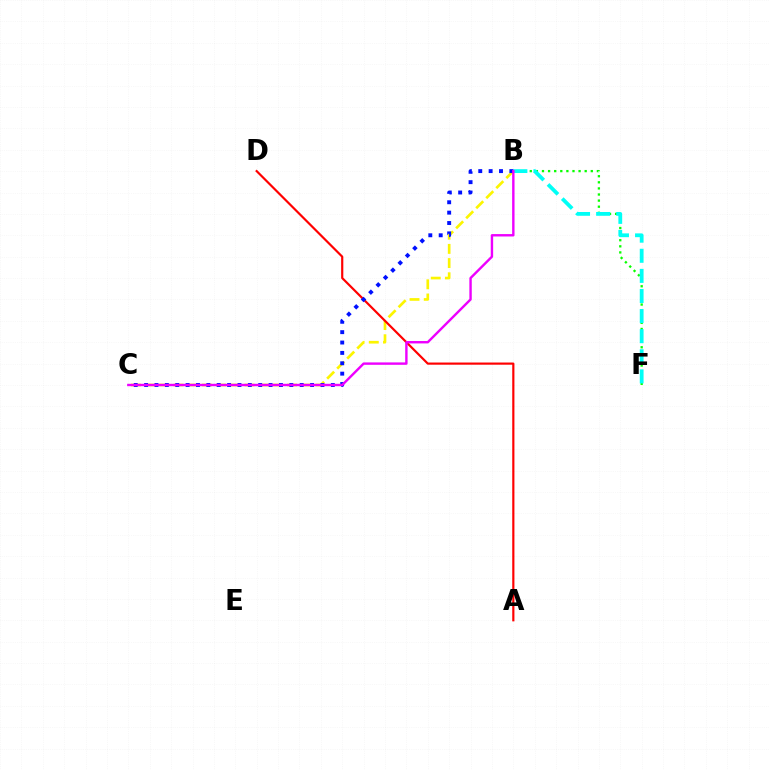{('B', 'C'): [{'color': '#fcf500', 'line_style': 'dashed', 'thickness': 1.93}, {'color': '#0010ff', 'line_style': 'dotted', 'thickness': 2.82}, {'color': '#ee00ff', 'line_style': 'solid', 'thickness': 1.73}], ('B', 'F'): [{'color': '#08ff00', 'line_style': 'dotted', 'thickness': 1.66}, {'color': '#00fff6', 'line_style': 'dashed', 'thickness': 2.73}], ('A', 'D'): [{'color': '#ff0000', 'line_style': 'solid', 'thickness': 1.57}]}